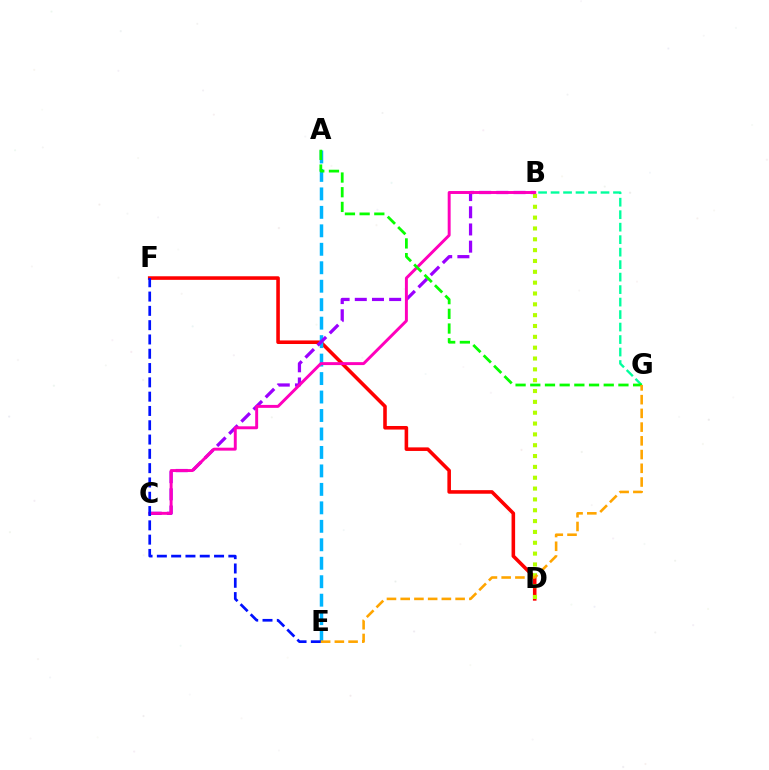{('D', 'F'): [{'color': '#ff0000', 'line_style': 'solid', 'thickness': 2.57}], ('B', 'D'): [{'color': '#b3ff00', 'line_style': 'dotted', 'thickness': 2.94}], ('A', 'E'): [{'color': '#00b5ff', 'line_style': 'dashed', 'thickness': 2.51}], ('B', 'C'): [{'color': '#9b00ff', 'line_style': 'dashed', 'thickness': 2.34}, {'color': '#ff00bd', 'line_style': 'solid', 'thickness': 2.12}], ('B', 'G'): [{'color': '#00ff9d', 'line_style': 'dashed', 'thickness': 1.7}], ('E', 'F'): [{'color': '#0010ff', 'line_style': 'dashed', 'thickness': 1.94}], ('A', 'G'): [{'color': '#08ff00', 'line_style': 'dashed', 'thickness': 2.0}], ('E', 'G'): [{'color': '#ffa500', 'line_style': 'dashed', 'thickness': 1.86}]}